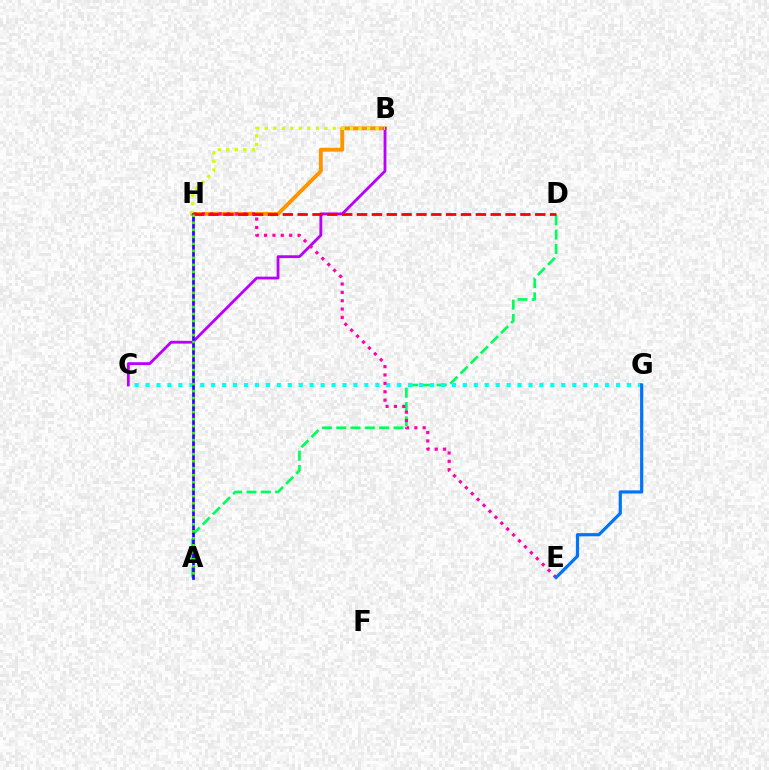{('B', 'H'): [{'color': '#ff9400', 'line_style': 'solid', 'thickness': 2.79}, {'color': '#d1ff00', 'line_style': 'dotted', 'thickness': 2.32}], ('B', 'C'): [{'color': '#b900ff', 'line_style': 'solid', 'thickness': 2.03}], ('A', 'D'): [{'color': '#00ff5c', 'line_style': 'dashed', 'thickness': 1.94}], ('C', 'G'): [{'color': '#00fff6', 'line_style': 'dotted', 'thickness': 2.97}], ('A', 'H'): [{'color': '#2500ff', 'line_style': 'solid', 'thickness': 1.94}, {'color': '#3dff00', 'line_style': 'dotted', 'thickness': 1.9}], ('E', 'H'): [{'color': '#ff00ac', 'line_style': 'dotted', 'thickness': 2.27}], ('D', 'H'): [{'color': '#ff0000', 'line_style': 'dashed', 'thickness': 2.02}], ('E', 'G'): [{'color': '#0074ff', 'line_style': 'solid', 'thickness': 2.29}]}